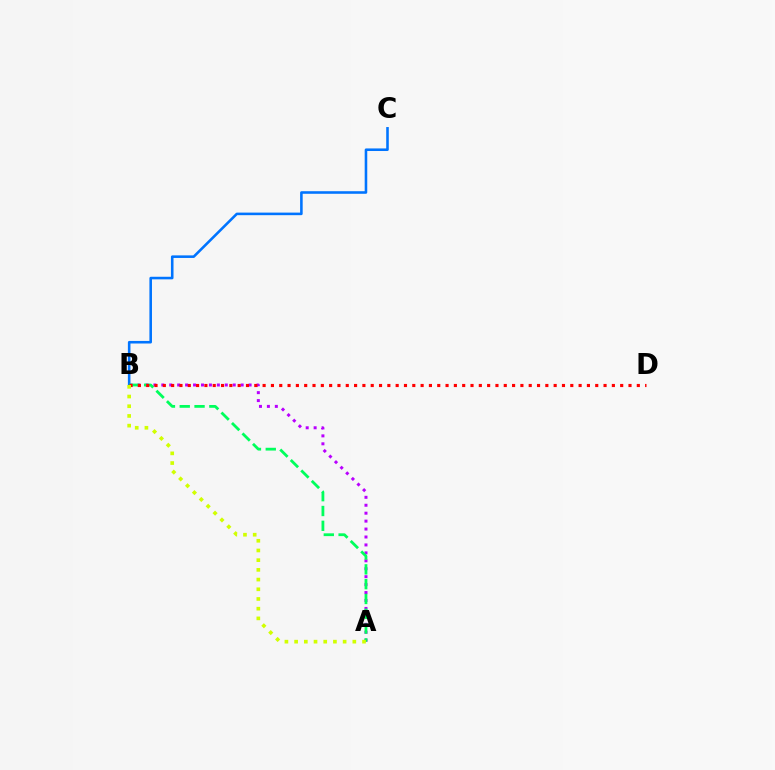{('A', 'B'): [{'color': '#b900ff', 'line_style': 'dotted', 'thickness': 2.16}, {'color': '#00ff5c', 'line_style': 'dashed', 'thickness': 2.01}, {'color': '#d1ff00', 'line_style': 'dotted', 'thickness': 2.64}], ('B', 'C'): [{'color': '#0074ff', 'line_style': 'solid', 'thickness': 1.85}], ('B', 'D'): [{'color': '#ff0000', 'line_style': 'dotted', 'thickness': 2.26}]}